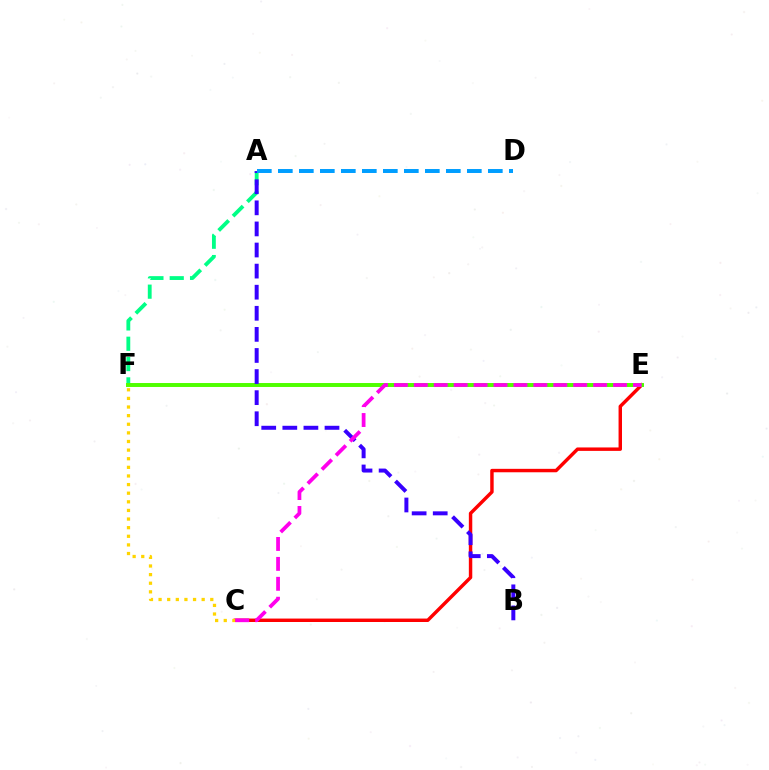{('C', 'E'): [{'color': '#ff0000', 'line_style': 'solid', 'thickness': 2.47}, {'color': '#ff00ed', 'line_style': 'dashed', 'thickness': 2.71}], ('A', 'F'): [{'color': '#00ff86', 'line_style': 'dashed', 'thickness': 2.76}], ('E', 'F'): [{'color': '#4fff00', 'line_style': 'solid', 'thickness': 2.84}], ('A', 'B'): [{'color': '#3700ff', 'line_style': 'dashed', 'thickness': 2.87}], ('C', 'F'): [{'color': '#ffd500', 'line_style': 'dotted', 'thickness': 2.34}], ('A', 'D'): [{'color': '#009eff', 'line_style': 'dashed', 'thickness': 2.85}]}